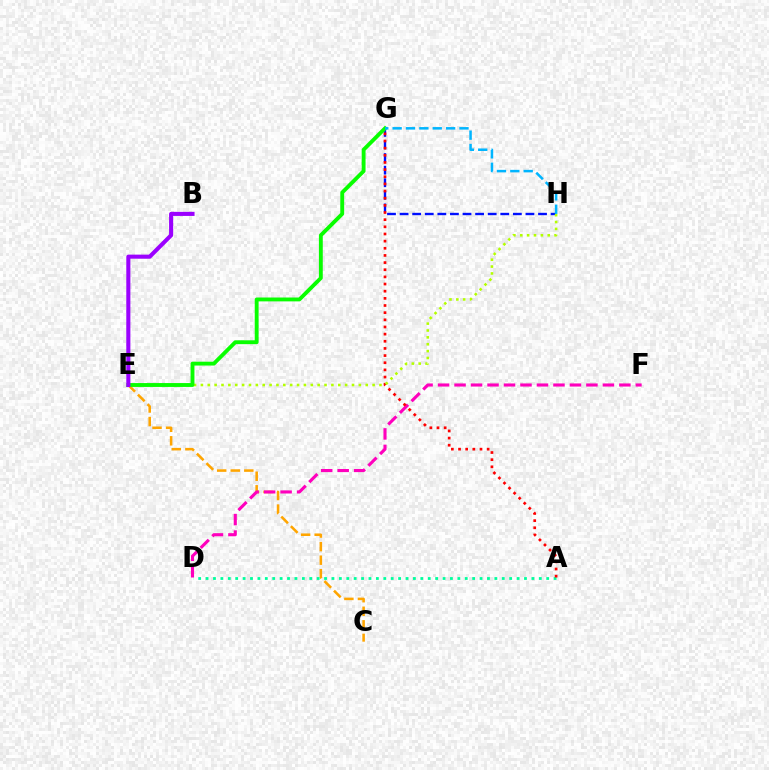{('C', 'E'): [{'color': '#ffa500', 'line_style': 'dashed', 'thickness': 1.84}], ('A', 'D'): [{'color': '#00ff9d', 'line_style': 'dotted', 'thickness': 2.01}], ('D', 'F'): [{'color': '#ff00bd', 'line_style': 'dashed', 'thickness': 2.24}], ('G', 'H'): [{'color': '#0010ff', 'line_style': 'dashed', 'thickness': 1.71}, {'color': '#00b5ff', 'line_style': 'dashed', 'thickness': 1.82}], ('A', 'G'): [{'color': '#ff0000', 'line_style': 'dotted', 'thickness': 1.94}], ('E', 'H'): [{'color': '#b3ff00', 'line_style': 'dotted', 'thickness': 1.87}], ('E', 'G'): [{'color': '#08ff00', 'line_style': 'solid', 'thickness': 2.78}], ('B', 'E'): [{'color': '#9b00ff', 'line_style': 'solid', 'thickness': 2.94}]}